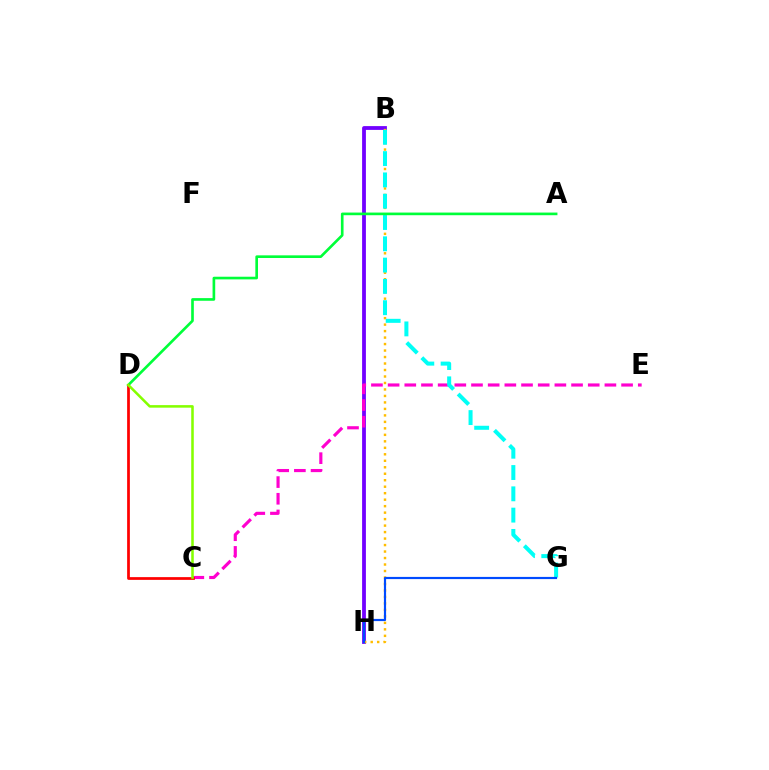{('B', 'H'): [{'color': '#7200ff', 'line_style': 'solid', 'thickness': 2.74}, {'color': '#ffbd00', 'line_style': 'dotted', 'thickness': 1.76}], ('C', 'E'): [{'color': '#ff00cf', 'line_style': 'dashed', 'thickness': 2.27}], ('B', 'G'): [{'color': '#00fff6', 'line_style': 'dashed', 'thickness': 2.89}], ('A', 'D'): [{'color': '#00ff39', 'line_style': 'solid', 'thickness': 1.91}], ('C', 'D'): [{'color': '#ff0000', 'line_style': 'solid', 'thickness': 1.97}, {'color': '#84ff00', 'line_style': 'solid', 'thickness': 1.83}], ('G', 'H'): [{'color': '#004bff', 'line_style': 'solid', 'thickness': 1.57}]}